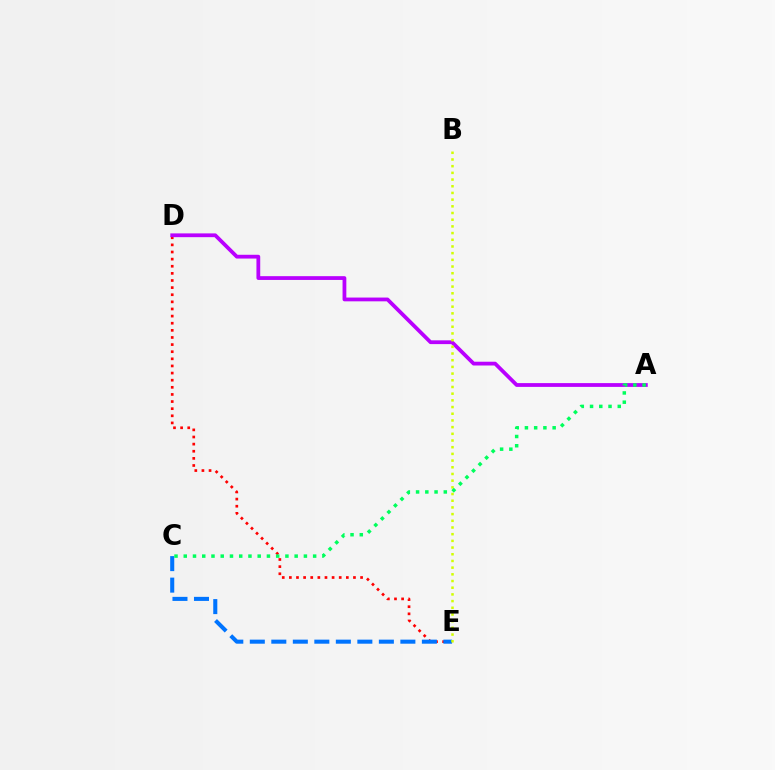{('D', 'E'): [{'color': '#ff0000', 'line_style': 'dotted', 'thickness': 1.93}], ('A', 'D'): [{'color': '#b900ff', 'line_style': 'solid', 'thickness': 2.72}], ('C', 'E'): [{'color': '#0074ff', 'line_style': 'dashed', 'thickness': 2.92}], ('B', 'E'): [{'color': '#d1ff00', 'line_style': 'dotted', 'thickness': 1.82}], ('A', 'C'): [{'color': '#00ff5c', 'line_style': 'dotted', 'thickness': 2.51}]}